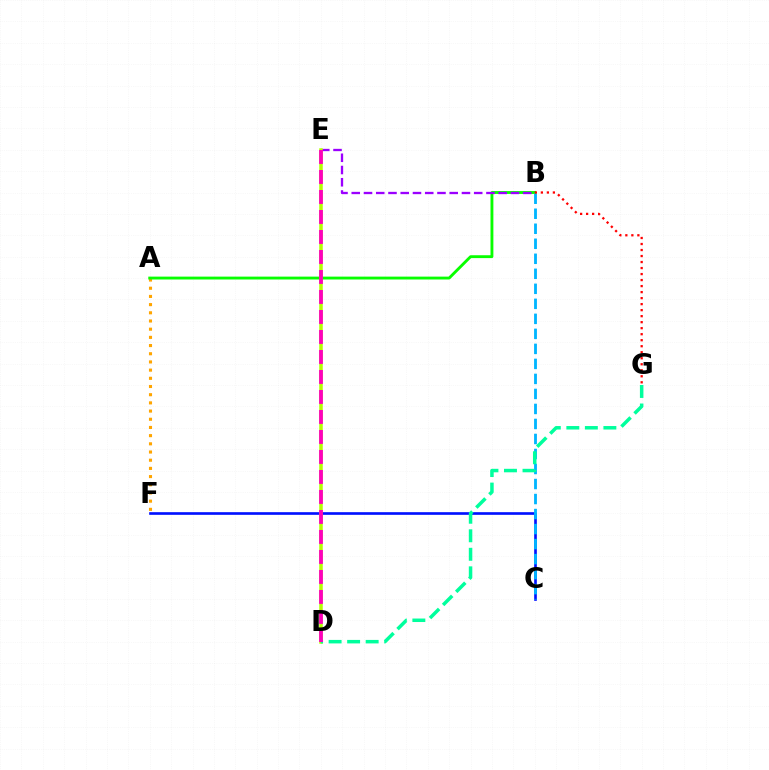{('A', 'F'): [{'color': '#ffa500', 'line_style': 'dotted', 'thickness': 2.22}], ('A', 'B'): [{'color': '#08ff00', 'line_style': 'solid', 'thickness': 2.06}], ('C', 'F'): [{'color': '#0010ff', 'line_style': 'solid', 'thickness': 1.91}], ('B', 'E'): [{'color': '#9b00ff', 'line_style': 'dashed', 'thickness': 1.66}], ('B', 'C'): [{'color': '#00b5ff', 'line_style': 'dashed', 'thickness': 2.04}], ('B', 'G'): [{'color': '#ff0000', 'line_style': 'dotted', 'thickness': 1.63}], ('D', 'E'): [{'color': '#b3ff00', 'line_style': 'solid', 'thickness': 2.53}, {'color': '#ff00bd', 'line_style': 'dashed', 'thickness': 2.72}], ('D', 'G'): [{'color': '#00ff9d', 'line_style': 'dashed', 'thickness': 2.52}]}